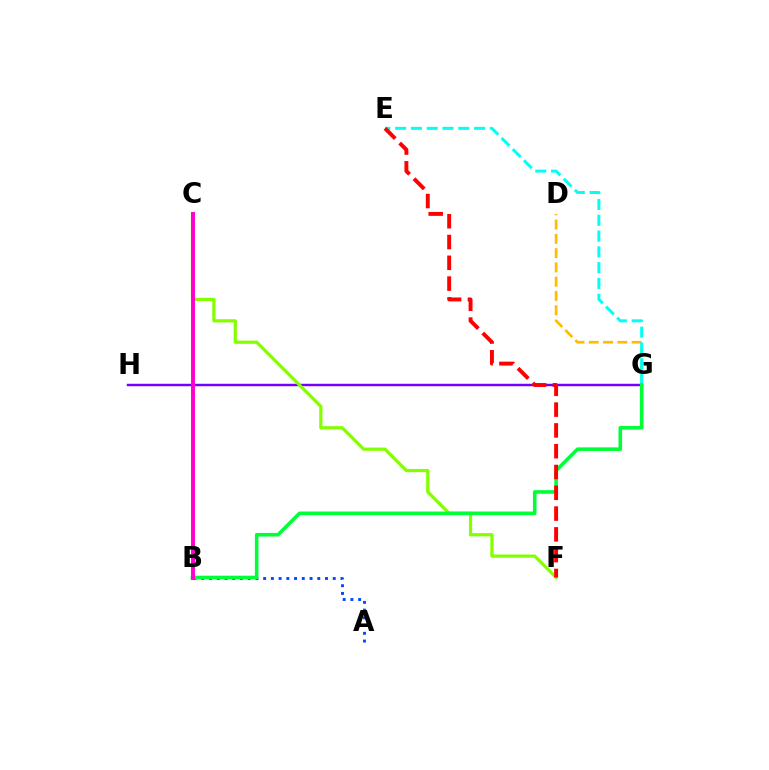{('G', 'H'): [{'color': '#7200ff', 'line_style': 'solid', 'thickness': 1.75}], ('A', 'B'): [{'color': '#004bff', 'line_style': 'dotted', 'thickness': 2.1}], ('C', 'F'): [{'color': '#84ff00', 'line_style': 'solid', 'thickness': 2.32}], ('D', 'G'): [{'color': '#ffbd00', 'line_style': 'dashed', 'thickness': 1.94}], ('E', 'G'): [{'color': '#00fff6', 'line_style': 'dashed', 'thickness': 2.14}], ('B', 'G'): [{'color': '#00ff39', 'line_style': 'solid', 'thickness': 2.59}], ('B', 'C'): [{'color': '#ff00cf', 'line_style': 'solid', 'thickness': 2.83}], ('E', 'F'): [{'color': '#ff0000', 'line_style': 'dashed', 'thickness': 2.82}]}